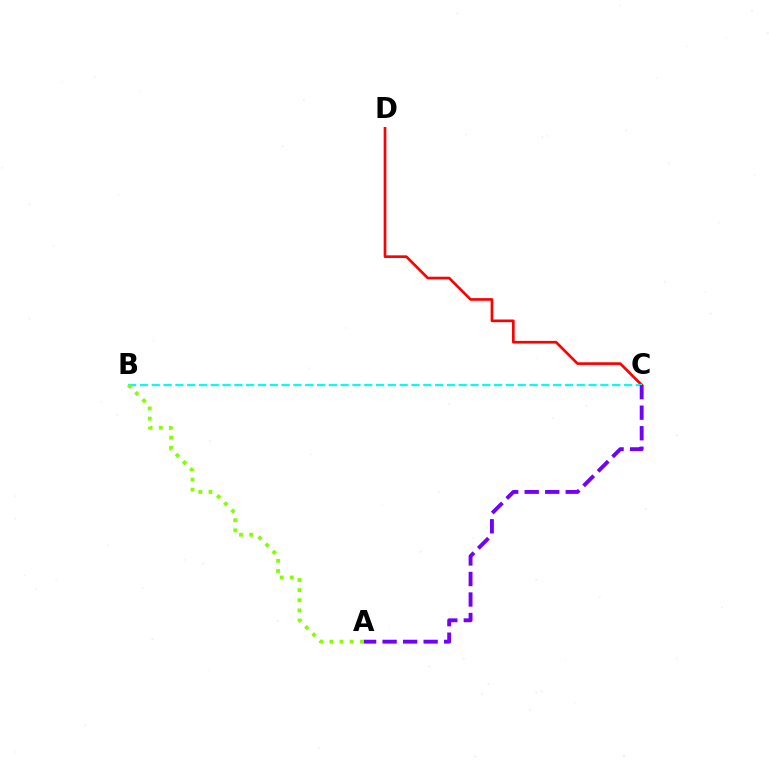{('C', 'D'): [{'color': '#ff0000', 'line_style': 'solid', 'thickness': 1.92}], ('B', 'C'): [{'color': '#00fff6', 'line_style': 'dashed', 'thickness': 1.6}], ('A', 'C'): [{'color': '#7200ff', 'line_style': 'dashed', 'thickness': 2.79}], ('A', 'B'): [{'color': '#84ff00', 'line_style': 'dotted', 'thickness': 2.75}]}